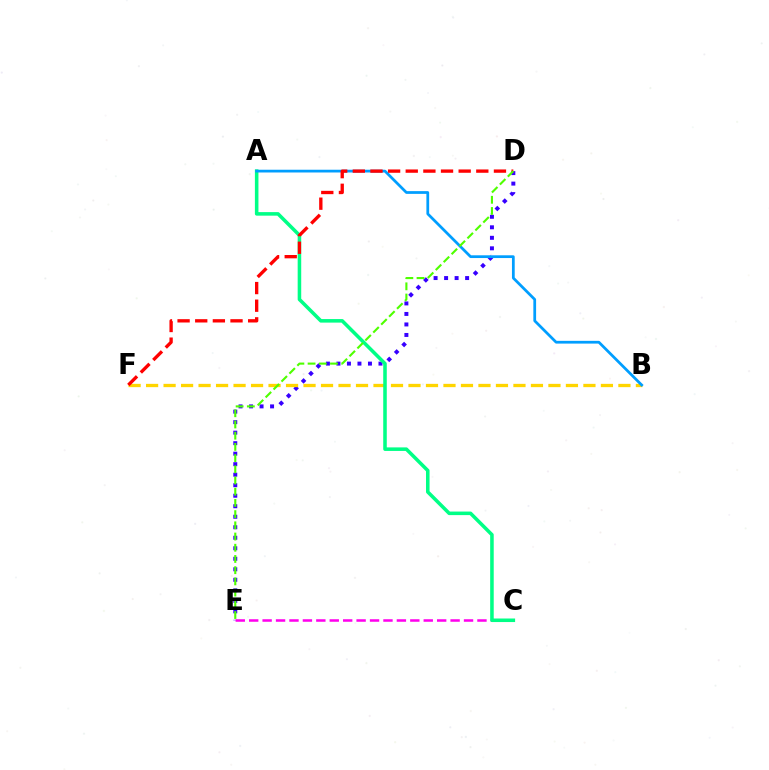{('D', 'E'): [{'color': '#3700ff', 'line_style': 'dotted', 'thickness': 2.86}, {'color': '#4fff00', 'line_style': 'dashed', 'thickness': 1.52}], ('C', 'E'): [{'color': '#ff00ed', 'line_style': 'dashed', 'thickness': 1.82}], ('B', 'F'): [{'color': '#ffd500', 'line_style': 'dashed', 'thickness': 2.38}], ('A', 'C'): [{'color': '#00ff86', 'line_style': 'solid', 'thickness': 2.55}], ('A', 'B'): [{'color': '#009eff', 'line_style': 'solid', 'thickness': 1.98}], ('D', 'F'): [{'color': '#ff0000', 'line_style': 'dashed', 'thickness': 2.4}]}